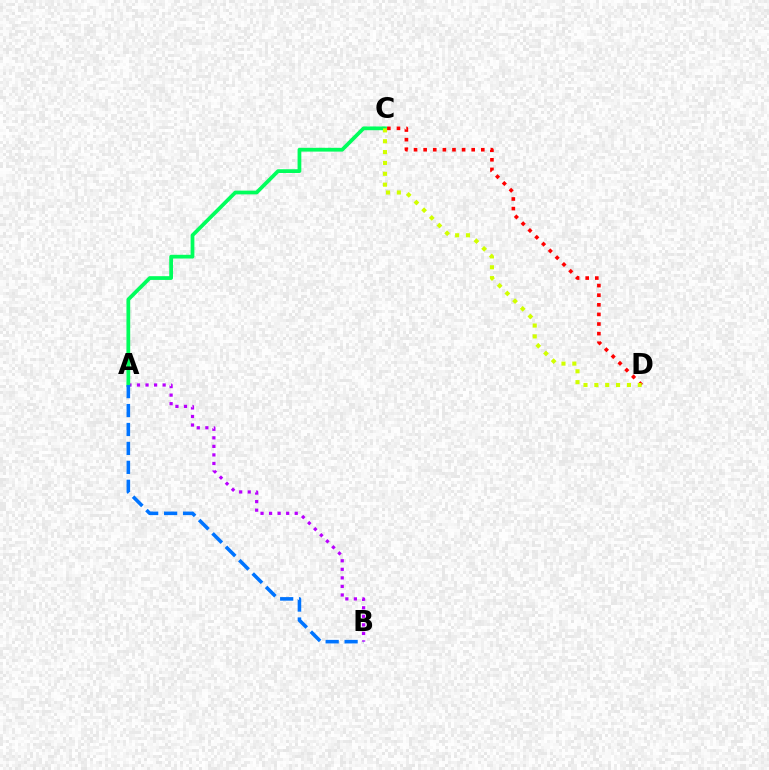{('A', 'B'): [{'color': '#b900ff', 'line_style': 'dotted', 'thickness': 2.32}, {'color': '#0074ff', 'line_style': 'dashed', 'thickness': 2.57}], ('C', 'D'): [{'color': '#ff0000', 'line_style': 'dotted', 'thickness': 2.61}, {'color': '#d1ff00', 'line_style': 'dotted', 'thickness': 2.95}], ('A', 'C'): [{'color': '#00ff5c', 'line_style': 'solid', 'thickness': 2.7}]}